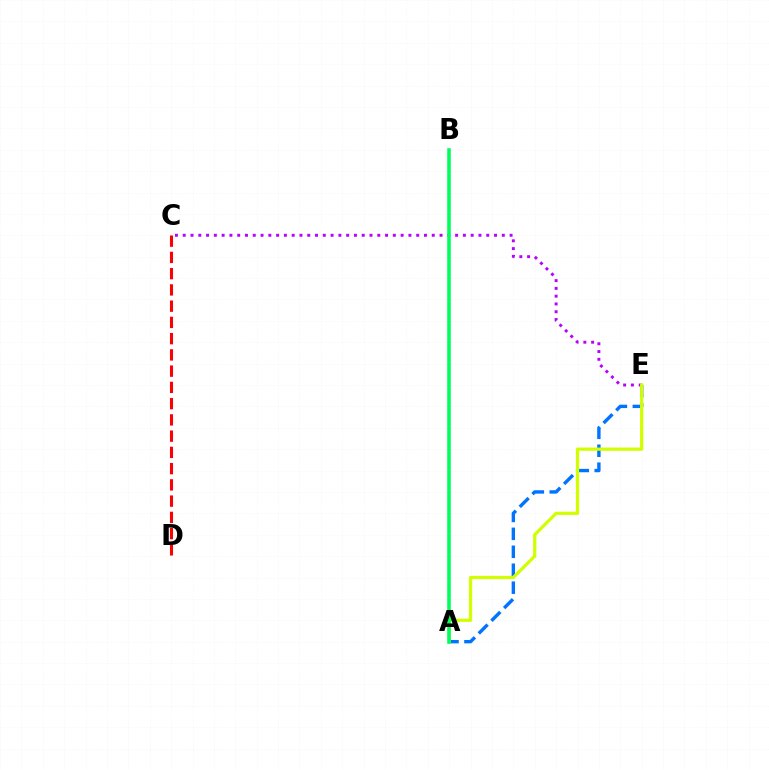{('C', 'E'): [{'color': '#b900ff', 'line_style': 'dotted', 'thickness': 2.11}], ('C', 'D'): [{'color': '#ff0000', 'line_style': 'dashed', 'thickness': 2.21}], ('A', 'E'): [{'color': '#0074ff', 'line_style': 'dashed', 'thickness': 2.44}, {'color': '#d1ff00', 'line_style': 'solid', 'thickness': 2.33}], ('A', 'B'): [{'color': '#00ff5c', 'line_style': 'solid', 'thickness': 2.57}]}